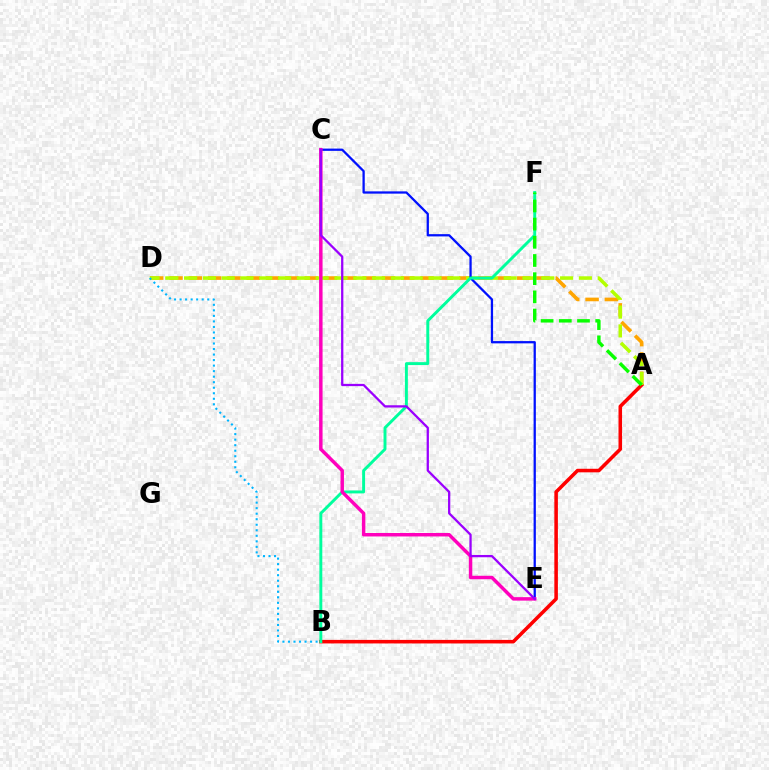{('A', 'D'): [{'color': '#ffa500', 'line_style': 'dashed', 'thickness': 2.62}, {'color': '#b3ff00', 'line_style': 'dashed', 'thickness': 2.55}], ('A', 'B'): [{'color': '#ff0000', 'line_style': 'solid', 'thickness': 2.55}], ('C', 'E'): [{'color': '#0010ff', 'line_style': 'solid', 'thickness': 1.64}, {'color': '#ff00bd', 'line_style': 'solid', 'thickness': 2.49}, {'color': '#9b00ff', 'line_style': 'solid', 'thickness': 1.64}], ('B', 'F'): [{'color': '#00ff9d', 'line_style': 'solid', 'thickness': 2.11}], ('A', 'F'): [{'color': '#08ff00', 'line_style': 'dashed', 'thickness': 2.47}], ('B', 'D'): [{'color': '#00b5ff', 'line_style': 'dotted', 'thickness': 1.5}]}